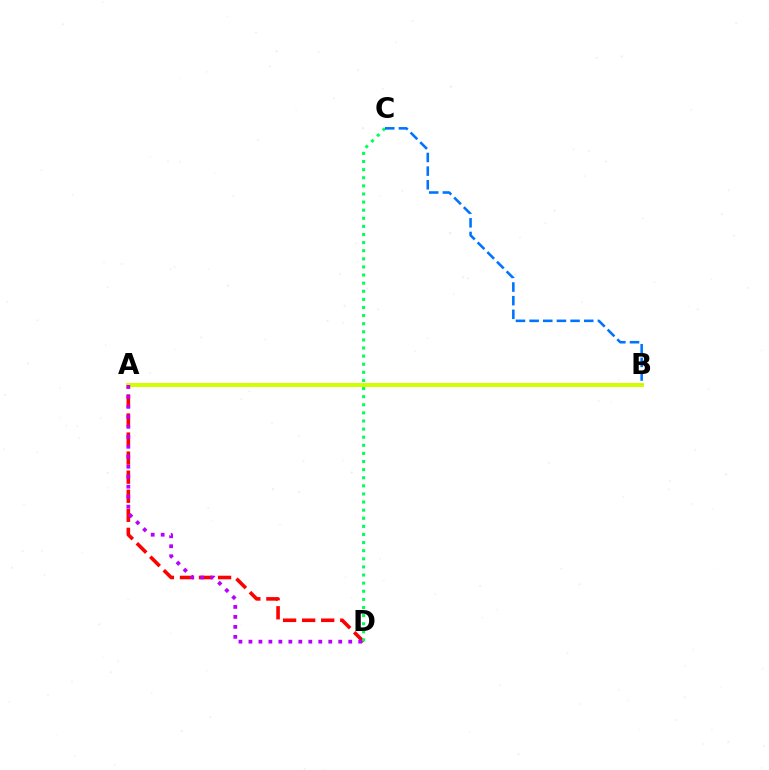{('A', 'D'): [{'color': '#ff0000', 'line_style': 'dashed', 'thickness': 2.59}, {'color': '#b900ff', 'line_style': 'dotted', 'thickness': 2.71}], ('A', 'B'): [{'color': '#d1ff00', 'line_style': 'solid', 'thickness': 2.87}], ('C', 'D'): [{'color': '#00ff5c', 'line_style': 'dotted', 'thickness': 2.2}], ('B', 'C'): [{'color': '#0074ff', 'line_style': 'dashed', 'thickness': 1.85}]}